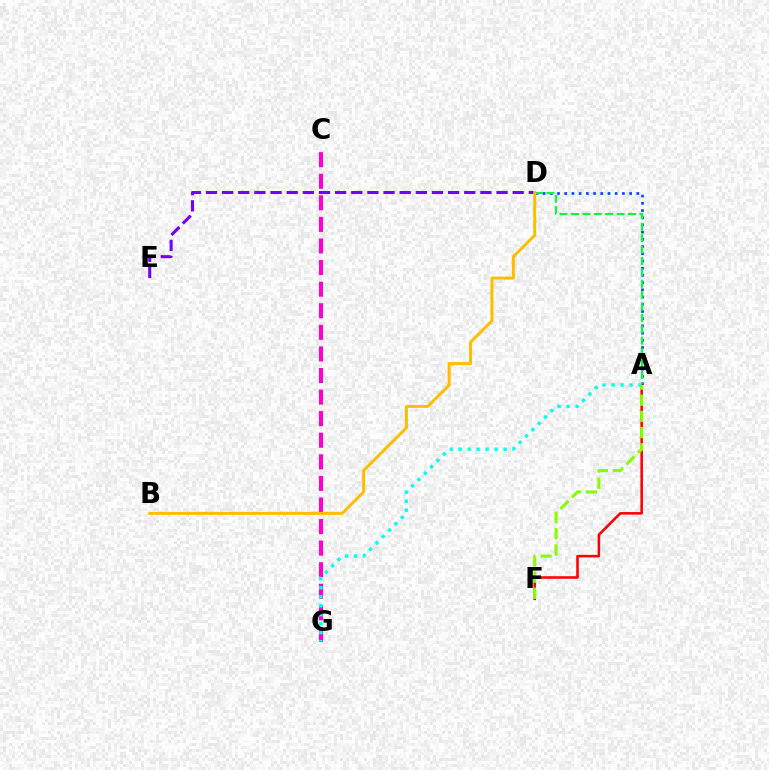{('C', 'G'): [{'color': '#ff00cf', 'line_style': 'dashed', 'thickness': 2.93}], ('D', 'E'): [{'color': '#7200ff', 'line_style': 'dashed', 'thickness': 2.19}], ('A', 'D'): [{'color': '#004bff', 'line_style': 'dotted', 'thickness': 1.96}, {'color': '#00ff39', 'line_style': 'dashed', 'thickness': 1.55}], ('A', 'F'): [{'color': '#ff0000', 'line_style': 'solid', 'thickness': 1.84}, {'color': '#84ff00', 'line_style': 'dashed', 'thickness': 2.2}], ('B', 'D'): [{'color': '#ffbd00', 'line_style': 'solid', 'thickness': 2.15}], ('A', 'G'): [{'color': '#00fff6', 'line_style': 'dotted', 'thickness': 2.44}]}